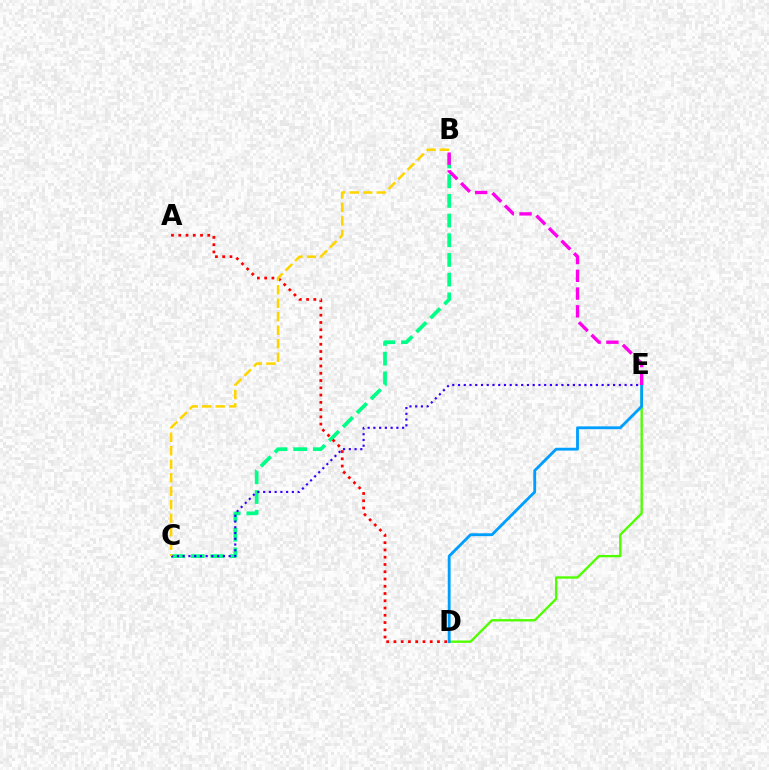{('D', 'E'): [{'color': '#4fff00', 'line_style': 'solid', 'thickness': 1.69}, {'color': '#009eff', 'line_style': 'solid', 'thickness': 2.04}], ('B', 'C'): [{'color': '#00ff86', 'line_style': 'dashed', 'thickness': 2.67}, {'color': '#ffd500', 'line_style': 'dashed', 'thickness': 1.83}], ('B', 'E'): [{'color': '#ff00ed', 'line_style': 'dashed', 'thickness': 2.41}], ('A', 'D'): [{'color': '#ff0000', 'line_style': 'dotted', 'thickness': 1.97}], ('C', 'E'): [{'color': '#3700ff', 'line_style': 'dotted', 'thickness': 1.56}]}